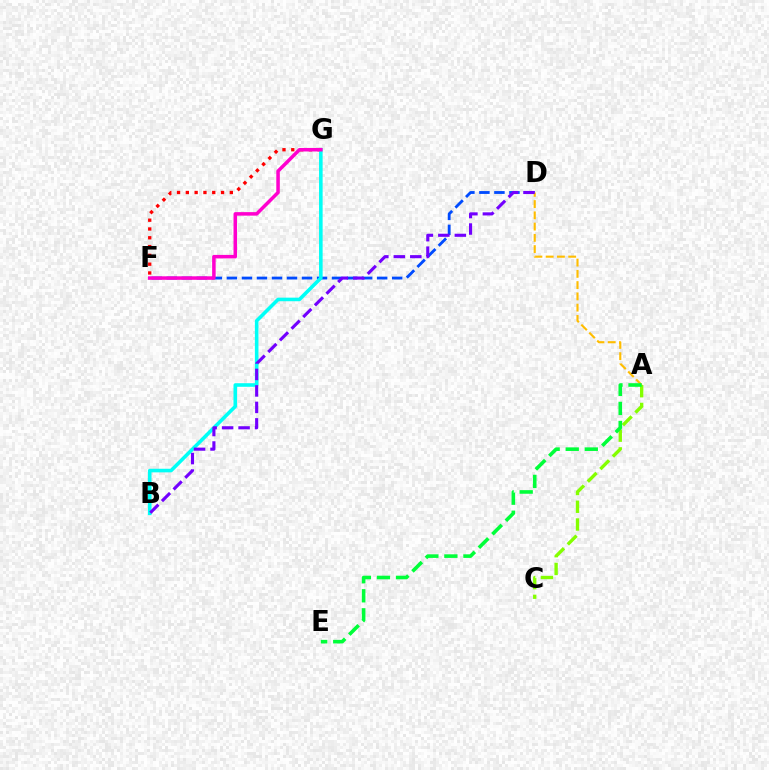{('D', 'F'): [{'color': '#004bff', 'line_style': 'dashed', 'thickness': 2.04}], ('F', 'G'): [{'color': '#ff0000', 'line_style': 'dotted', 'thickness': 2.39}, {'color': '#ff00cf', 'line_style': 'solid', 'thickness': 2.53}], ('B', 'G'): [{'color': '#00fff6', 'line_style': 'solid', 'thickness': 2.58}], ('A', 'D'): [{'color': '#ffbd00', 'line_style': 'dashed', 'thickness': 1.53}], ('B', 'D'): [{'color': '#7200ff', 'line_style': 'dashed', 'thickness': 2.24}], ('A', 'C'): [{'color': '#84ff00', 'line_style': 'dashed', 'thickness': 2.41}], ('A', 'E'): [{'color': '#00ff39', 'line_style': 'dashed', 'thickness': 2.59}]}